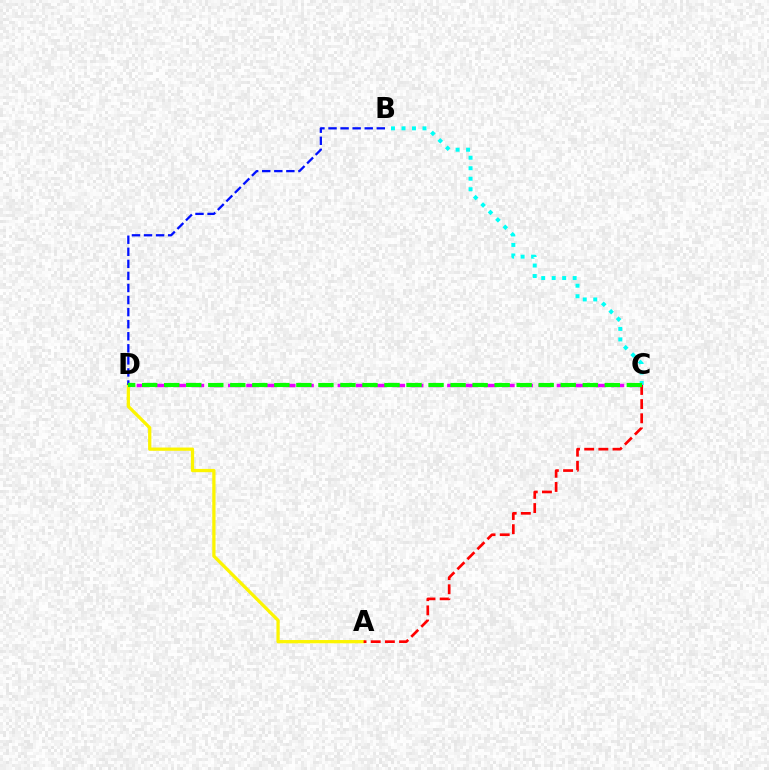{('B', 'C'): [{'color': '#00fff6', 'line_style': 'dotted', 'thickness': 2.85}], ('C', 'D'): [{'color': '#ee00ff', 'line_style': 'dashed', 'thickness': 2.48}, {'color': '#08ff00', 'line_style': 'dashed', 'thickness': 2.99}], ('A', 'D'): [{'color': '#fcf500', 'line_style': 'solid', 'thickness': 2.35}], ('A', 'C'): [{'color': '#ff0000', 'line_style': 'dashed', 'thickness': 1.92}], ('B', 'D'): [{'color': '#0010ff', 'line_style': 'dashed', 'thickness': 1.64}]}